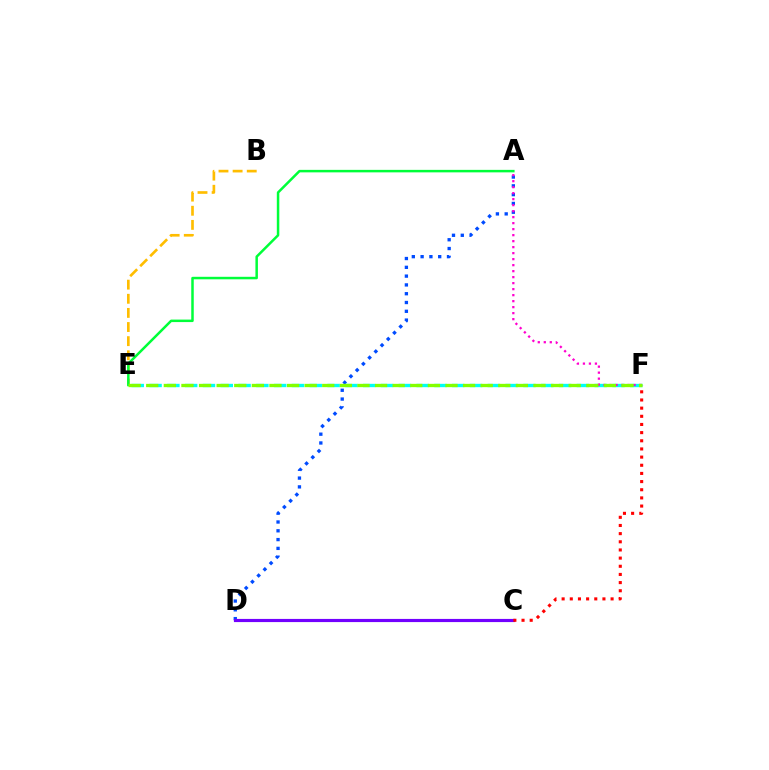{('A', 'D'): [{'color': '#004bff', 'line_style': 'dotted', 'thickness': 2.39}], ('E', 'F'): [{'color': '#00fff6', 'line_style': 'dashed', 'thickness': 2.42}, {'color': '#84ff00', 'line_style': 'dashed', 'thickness': 2.39}], ('B', 'E'): [{'color': '#ffbd00', 'line_style': 'dashed', 'thickness': 1.92}], ('C', 'D'): [{'color': '#7200ff', 'line_style': 'solid', 'thickness': 2.28}], ('A', 'E'): [{'color': '#00ff39', 'line_style': 'solid', 'thickness': 1.8}], ('A', 'F'): [{'color': '#ff00cf', 'line_style': 'dotted', 'thickness': 1.63}], ('C', 'F'): [{'color': '#ff0000', 'line_style': 'dotted', 'thickness': 2.22}]}